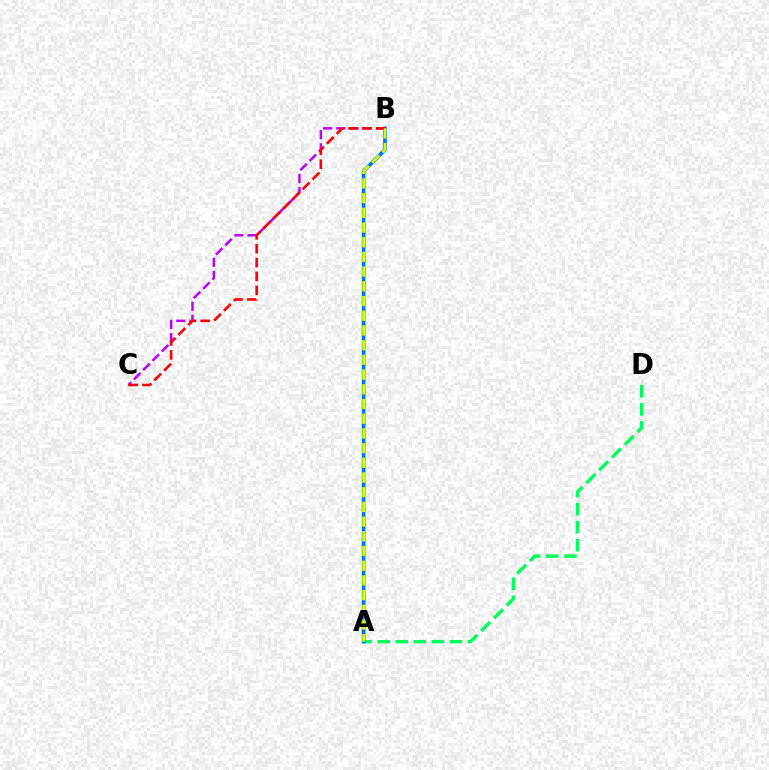{('B', 'C'): [{'color': '#b900ff', 'line_style': 'dashed', 'thickness': 1.79}, {'color': '#ff0000', 'line_style': 'dashed', 'thickness': 1.89}], ('A', 'D'): [{'color': '#00ff5c', 'line_style': 'dashed', 'thickness': 2.45}], ('A', 'B'): [{'color': '#0074ff', 'line_style': 'solid', 'thickness': 2.61}, {'color': '#d1ff00', 'line_style': 'dashed', 'thickness': 2.0}]}